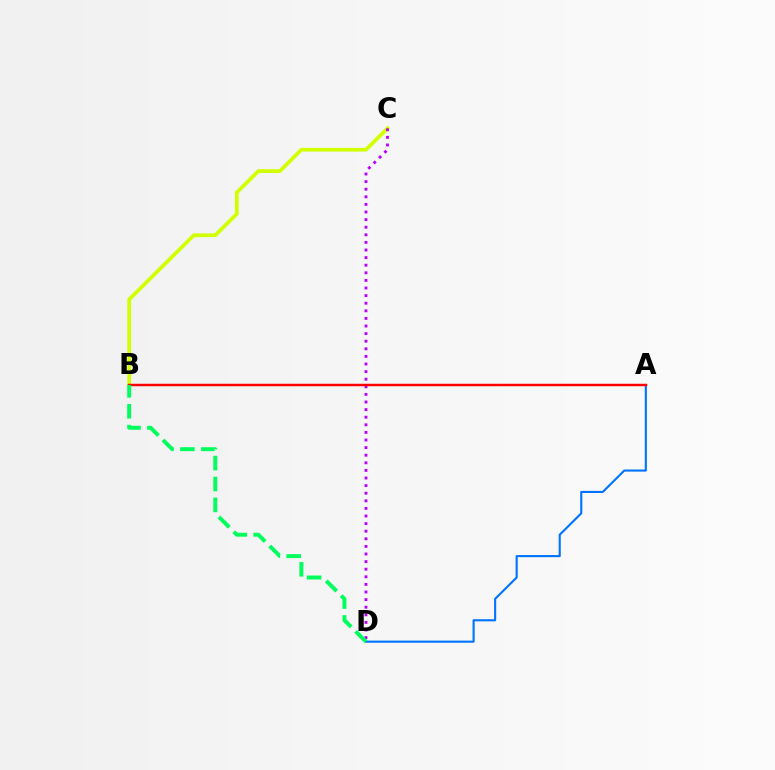{('B', 'C'): [{'color': '#d1ff00', 'line_style': 'solid', 'thickness': 2.7}], ('C', 'D'): [{'color': '#b900ff', 'line_style': 'dotted', 'thickness': 2.06}], ('A', 'D'): [{'color': '#0074ff', 'line_style': 'solid', 'thickness': 1.53}], ('A', 'B'): [{'color': '#ff0000', 'line_style': 'solid', 'thickness': 1.77}], ('B', 'D'): [{'color': '#00ff5c', 'line_style': 'dashed', 'thickness': 2.84}]}